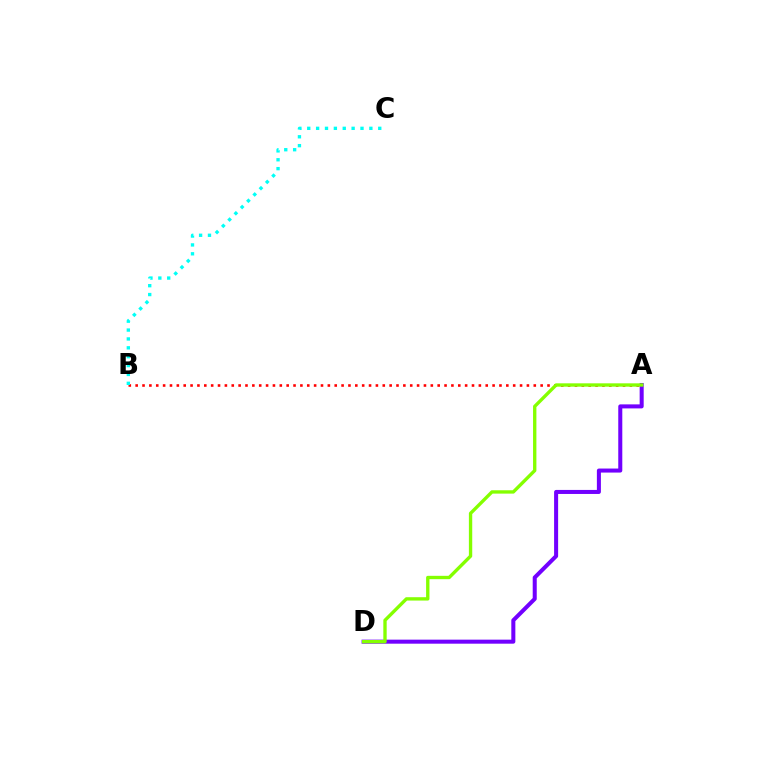{('A', 'B'): [{'color': '#ff0000', 'line_style': 'dotted', 'thickness': 1.86}], ('A', 'D'): [{'color': '#7200ff', 'line_style': 'solid', 'thickness': 2.9}, {'color': '#84ff00', 'line_style': 'solid', 'thickness': 2.41}], ('B', 'C'): [{'color': '#00fff6', 'line_style': 'dotted', 'thickness': 2.41}]}